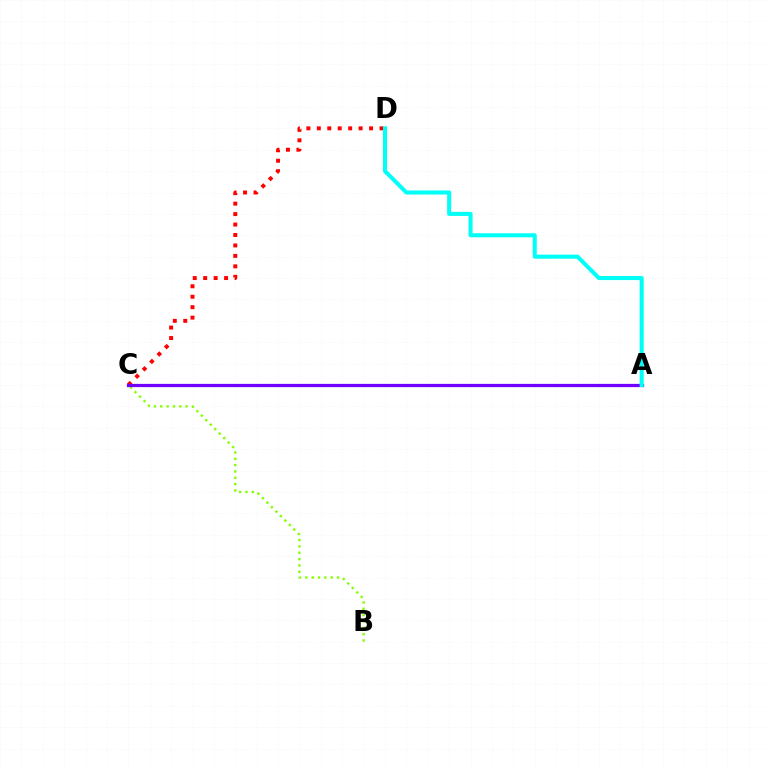{('C', 'D'): [{'color': '#ff0000', 'line_style': 'dotted', 'thickness': 2.84}], ('B', 'C'): [{'color': '#84ff00', 'line_style': 'dotted', 'thickness': 1.72}], ('A', 'C'): [{'color': '#7200ff', 'line_style': 'solid', 'thickness': 2.33}], ('A', 'D'): [{'color': '#00fff6', 'line_style': 'solid', 'thickness': 2.92}]}